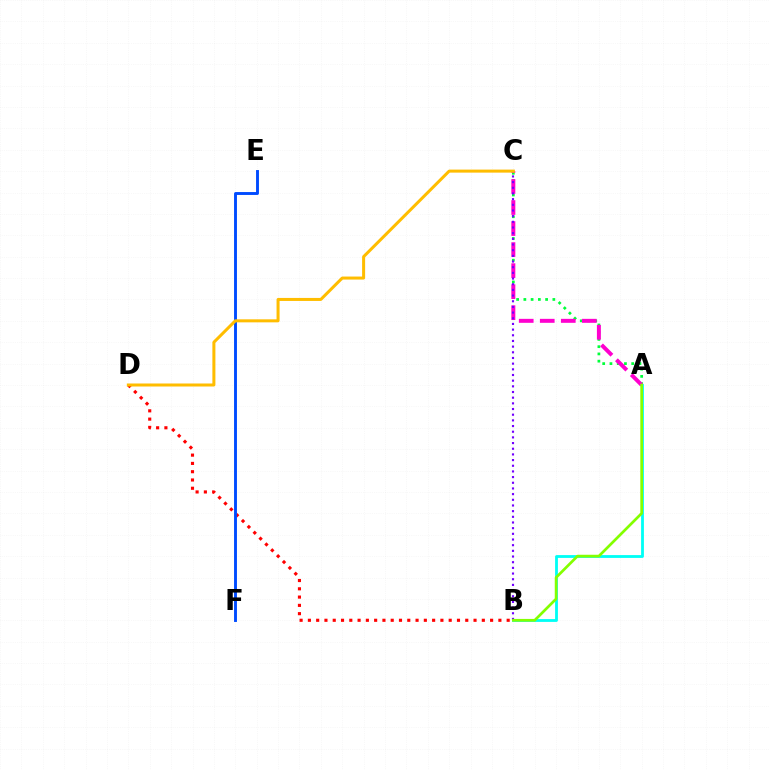{('A', 'C'): [{'color': '#00ff39', 'line_style': 'dotted', 'thickness': 1.97}, {'color': '#ff00cf', 'line_style': 'dashed', 'thickness': 2.86}], ('B', 'D'): [{'color': '#ff0000', 'line_style': 'dotted', 'thickness': 2.25}], ('E', 'F'): [{'color': '#004bff', 'line_style': 'solid', 'thickness': 2.09}], ('A', 'B'): [{'color': '#00fff6', 'line_style': 'solid', 'thickness': 2.03}, {'color': '#84ff00', 'line_style': 'solid', 'thickness': 1.95}], ('B', 'C'): [{'color': '#7200ff', 'line_style': 'dotted', 'thickness': 1.54}], ('C', 'D'): [{'color': '#ffbd00', 'line_style': 'solid', 'thickness': 2.17}]}